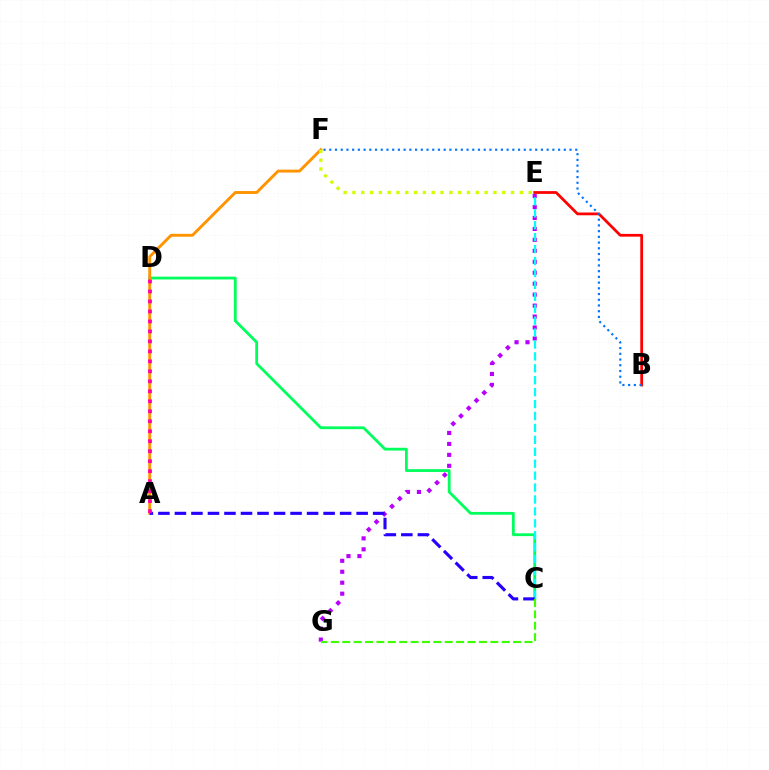{('E', 'G'): [{'color': '#b900ff', 'line_style': 'dotted', 'thickness': 2.98}], ('C', 'D'): [{'color': '#00ff5c', 'line_style': 'solid', 'thickness': 2.01}], ('C', 'E'): [{'color': '#00fff6', 'line_style': 'dashed', 'thickness': 1.62}], ('A', 'F'): [{'color': '#ff9400', 'line_style': 'solid', 'thickness': 2.09}], ('A', 'C'): [{'color': '#2500ff', 'line_style': 'dashed', 'thickness': 2.24}], ('B', 'E'): [{'color': '#ff0000', 'line_style': 'solid', 'thickness': 1.99}], ('B', 'F'): [{'color': '#0074ff', 'line_style': 'dotted', 'thickness': 1.55}], ('E', 'F'): [{'color': '#d1ff00', 'line_style': 'dotted', 'thickness': 2.39}], ('C', 'G'): [{'color': '#3dff00', 'line_style': 'dashed', 'thickness': 1.55}], ('A', 'D'): [{'color': '#ff00ac', 'line_style': 'dotted', 'thickness': 2.71}]}